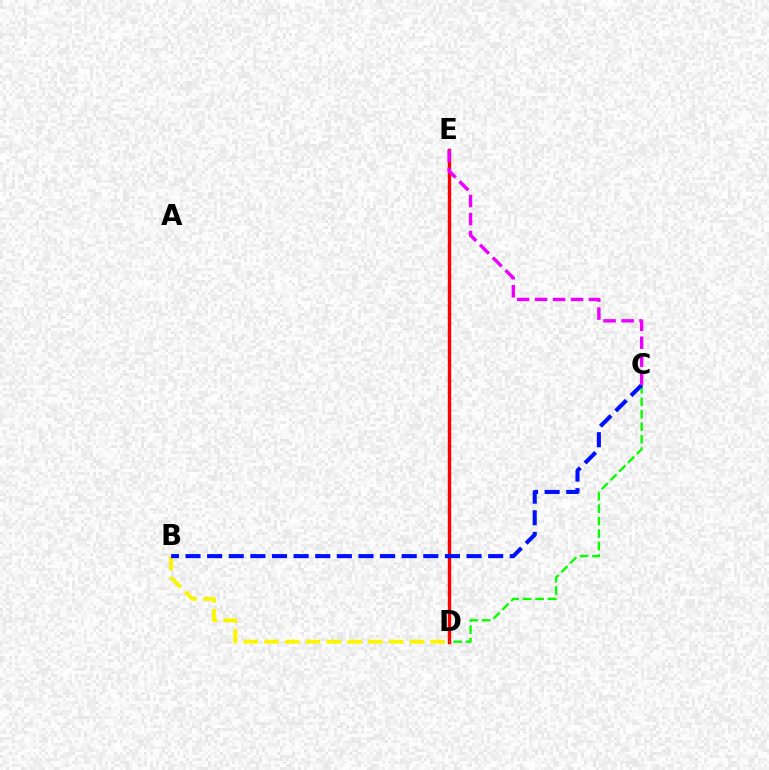{('D', 'E'): [{'color': '#00fff6', 'line_style': 'dashed', 'thickness': 1.61}, {'color': '#ff0000', 'line_style': 'solid', 'thickness': 2.42}], ('C', 'D'): [{'color': '#08ff00', 'line_style': 'dashed', 'thickness': 1.69}], ('B', 'D'): [{'color': '#fcf500', 'line_style': 'dashed', 'thickness': 2.82}], ('B', 'C'): [{'color': '#0010ff', 'line_style': 'dashed', 'thickness': 2.94}], ('C', 'E'): [{'color': '#ee00ff', 'line_style': 'dashed', 'thickness': 2.44}]}